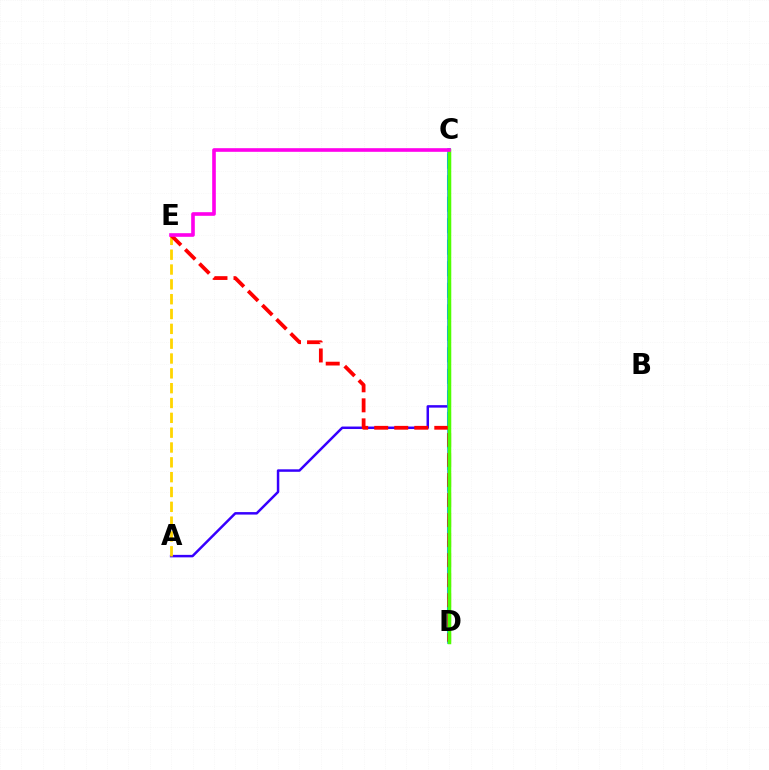{('C', 'D'): [{'color': '#00ff86', 'line_style': 'dashed', 'thickness': 2.92}, {'color': '#009eff', 'line_style': 'solid', 'thickness': 2.6}, {'color': '#4fff00', 'line_style': 'solid', 'thickness': 2.52}], ('A', 'C'): [{'color': '#3700ff', 'line_style': 'solid', 'thickness': 1.79}], ('A', 'E'): [{'color': '#ffd500', 'line_style': 'dashed', 'thickness': 2.01}], ('D', 'E'): [{'color': '#ff0000', 'line_style': 'dashed', 'thickness': 2.72}], ('C', 'E'): [{'color': '#ff00ed', 'line_style': 'solid', 'thickness': 2.61}]}